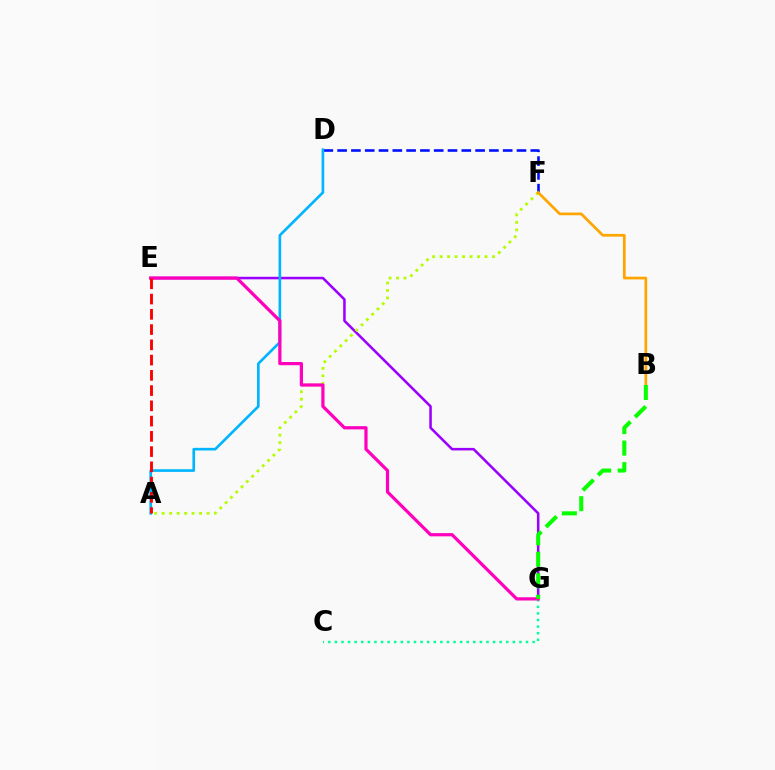{('E', 'G'): [{'color': '#9b00ff', 'line_style': 'solid', 'thickness': 1.83}, {'color': '#ff00bd', 'line_style': 'solid', 'thickness': 2.32}], ('A', 'F'): [{'color': '#b3ff00', 'line_style': 'dotted', 'thickness': 2.03}], ('D', 'F'): [{'color': '#0010ff', 'line_style': 'dashed', 'thickness': 1.87}], ('A', 'D'): [{'color': '#00b5ff', 'line_style': 'solid', 'thickness': 1.91}], ('C', 'G'): [{'color': '#00ff9d', 'line_style': 'dotted', 'thickness': 1.79}], ('B', 'F'): [{'color': '#ffa500', 'line_style': 'solid', 'thickness': 1.96}], ('B', 'G'): [{'color': '#08ff00', 'line_style': 'dashed', 'thickness': 2.92}], ('A', 'E'): [{'color': '#ff0000', 'line_style': 'dashed', 'thickness': 2.07}]}